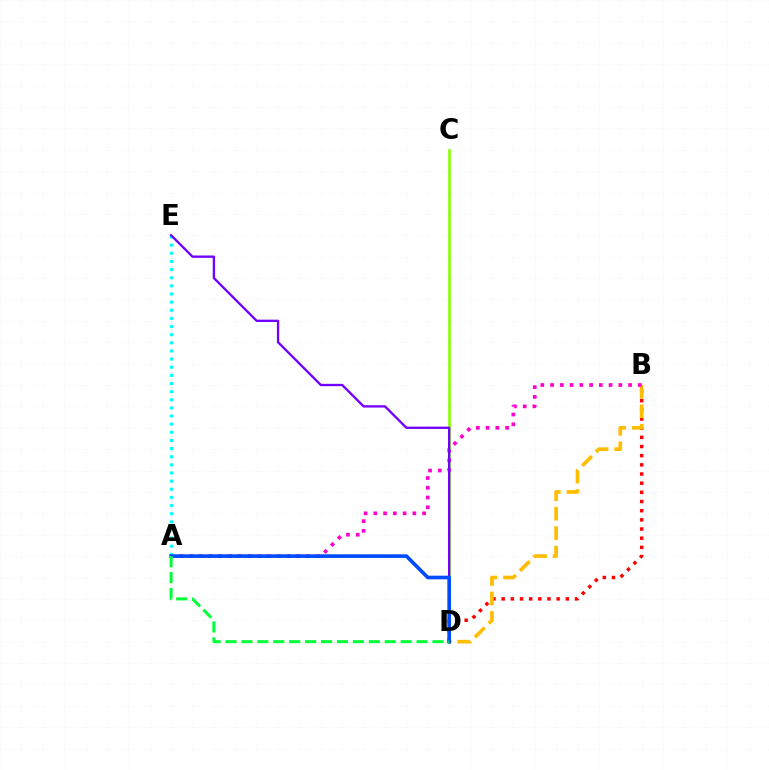{('A', 'E'): [{'color': '#00fff6', 'line_style': 'dotted', 'thickness': 2.21}], ('B', 'D'): [{'color': '#ff0000', 'line_style': 'dotted', 'thickness': 2.49}, {'color': '#ffbd00', 'line_style': 'dashed', 'thickness': 2.65}], ('C', 'D'): [{'color': '#84ff00', 'line_style': 'solid', 'thickness': 1.87}], ('A', 'B'): [{'color': '#ff00cf', 'line_style': 'dotted', 'thickness': 2.65}], ('D', 'E'): [{'color': '#7200ff', 'line_style': 'solid', 'thickness': 1.68}], ('A', 'D'): [{'color': '#004bff', 'line_style': 'solid', 'thickness': 2.62}, {'color': '#00ff39', 'line_style': 'dashed', 'thickness': 2.16}]}